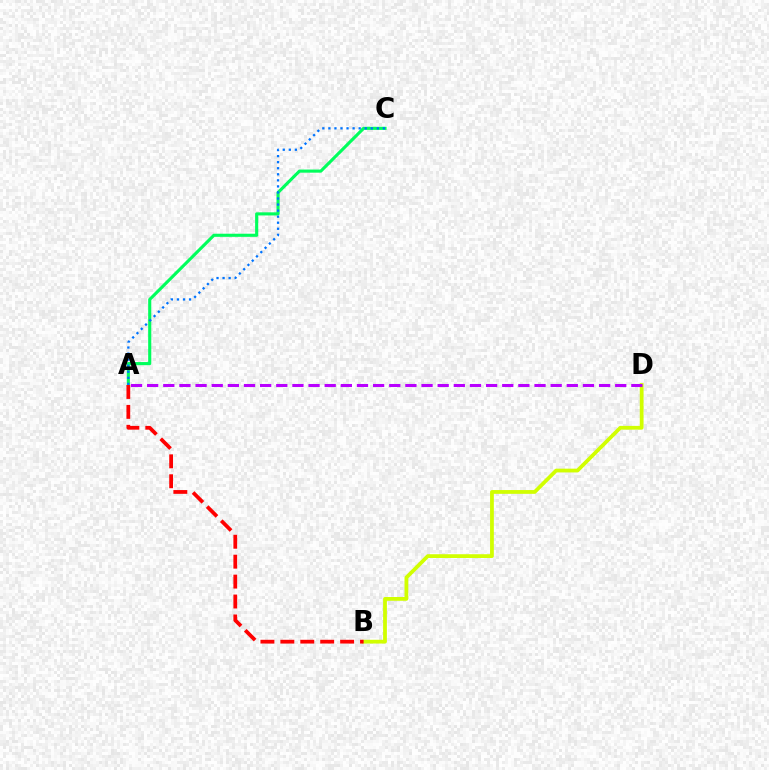{('A', 'C'): [{'color': '#00ff5c', 'line_style': 'solid', 'thickness': 2.24}, {'color': '#0074ff', 'line_style': 'dotted', 'thickness': 1.64}], ('B', 'D'): [{'color': '#d1ff00', 'line_style': 'solid', 'thickness': 2.72}], ('A', 'B'): [{'color': '#ff0000', 'line_style': 'dashed', 'thickness': 2.71}], ('A', 'D'): [{'color': '#b900ff', 'line_style': 'dashed', 'thickness': 2.19}]}